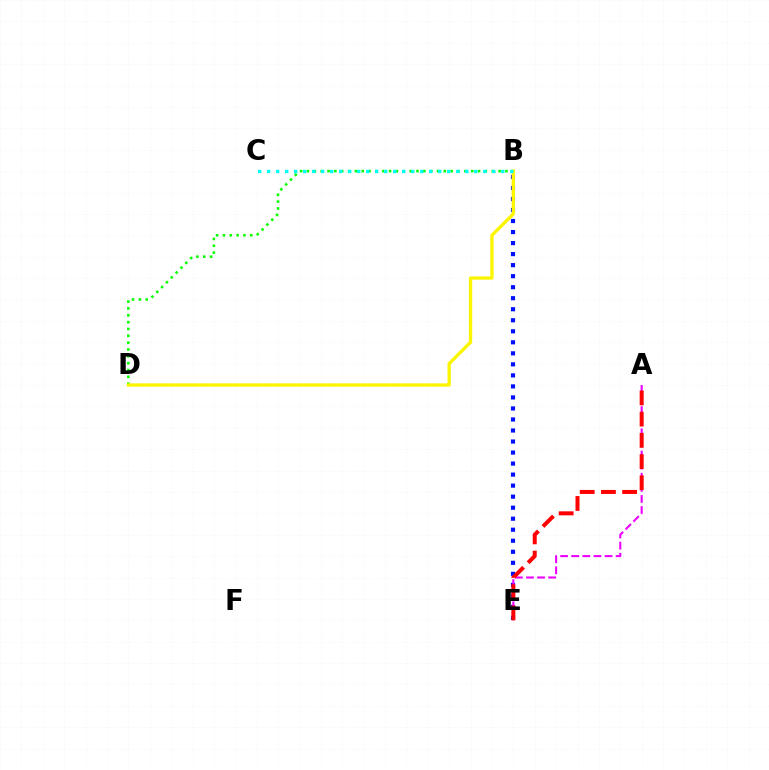{('B', 'D'): [{'color': '#08ff00', 'line_style': 'dotted', 'thickness': 1.86}, {'color': '#fcf500', 'line_style': 'solid', 'thickness': 2.38}], ('B', 'E'): [{'color': '#0010ff', 'line_style': 'dotted', 'thickness': 3.0}], ('A', 'E'): [{'color': '#ee00ff', 'line_style': 'dashed', 'thickness': 1.51}, {'color': '#ff0000', 'line_style': 'dashed', 'thickness': 2.88}], ('B', 'C'): [{'color': '#00fff6', 'line_style': 'dotted', 'thickness': 2.45}]}